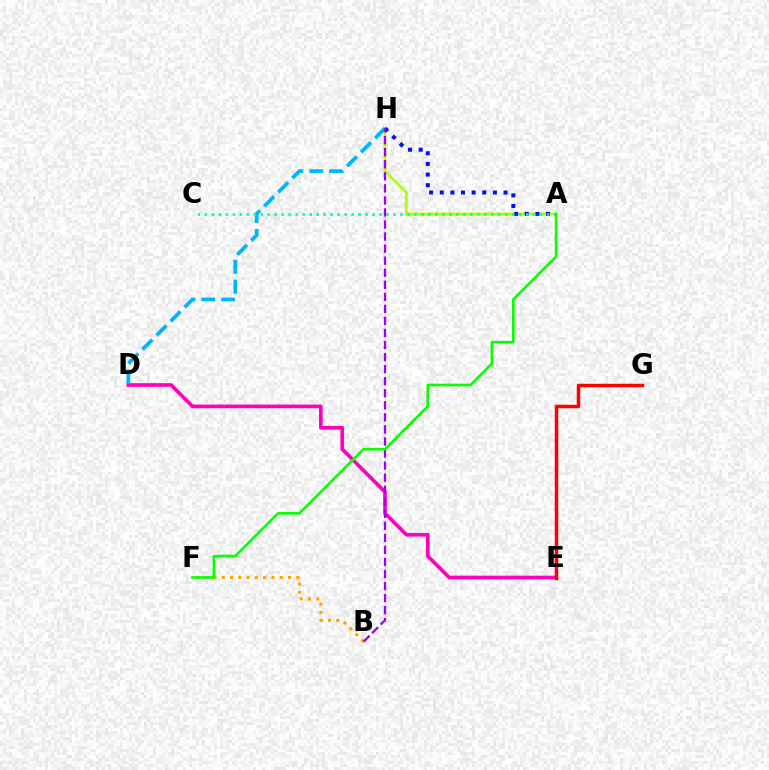{('D', 'E'): [{'color': '#ff00bd', 'line_style': 'solid', 'thickness': 2.64}], ('A', 'H'): [{'color': '#b3ff00', 'line_style': 'solid', 'thickness': 1.97}, {'color': '#0010ff', 'line_style': 'dotted', 'thickness': 2.89}], ('D', 'H'): [{'color': '#00b5ff', 'line_style': 'dashed', 'thickness': 2.7}], ('A', 'C'): [{'color': '#00ff9d', 'line_style': 'dotted', 'thickness': 1.9}], ('B', 'F'): [{'color': '#ffa500', 'line_style': 'dotted', 'thickness': 2.25}], ('B', 'H'): [{'color': '#9b00ff', 'line_style': 'dashed', 'thickness': 1.64}], ('E', 'G'): [{'color': '#ff0000', 'line_style': 'solid', 'thickness': 2.51}], ('A', 'F'): [{'color': '#08ff00', 'line_style': 'solid', 'thickness': 1.91}]}